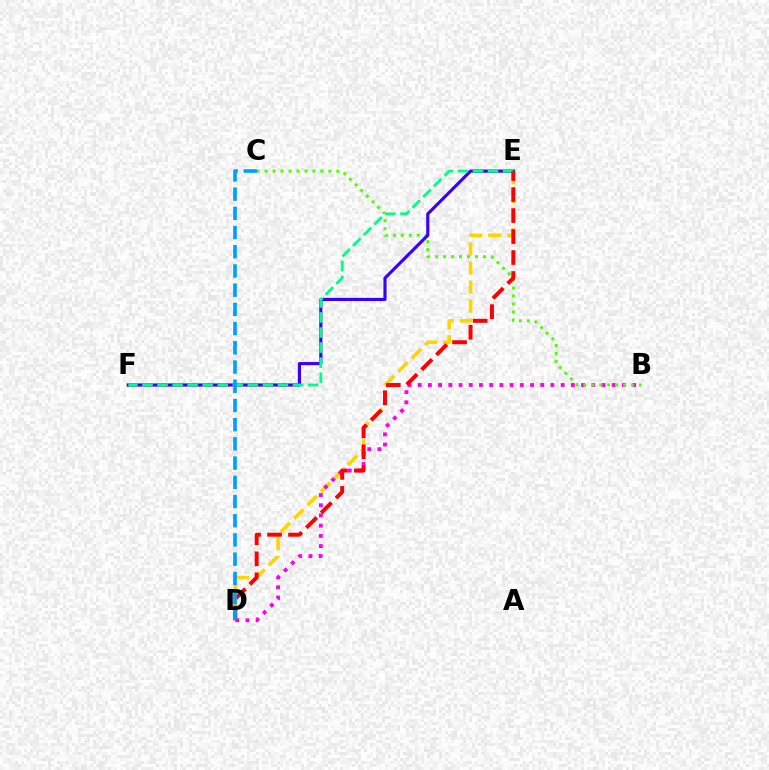{('D', 'E'): [{'color': '#ffd500', 'line_style': 'dashed', 'thickness': 2.58}, {'color': '#ff0000', 'line_style': 'dashed', 'thickness': 2.85}], ('B', 'D'): [{'color': '#ff00ed', 'line_style': 'dotted', 'thickness': 2.77}], ('B', 'C'): [{'color': '#4fff00', 'line_style': 'dotted', 'thickness': 2.16}], ('E', 'F'): [{'color': '#3700ff', 'line_style': 'solid', 'thickness': 2.27}, {'color': '#00ff86', 'line_style': 'dashed', 'thickness': 2.05}], ('C', 'D'): [{'color': '#009eff', 'line_style': 'dashed', 'thickness': 2.61}]}